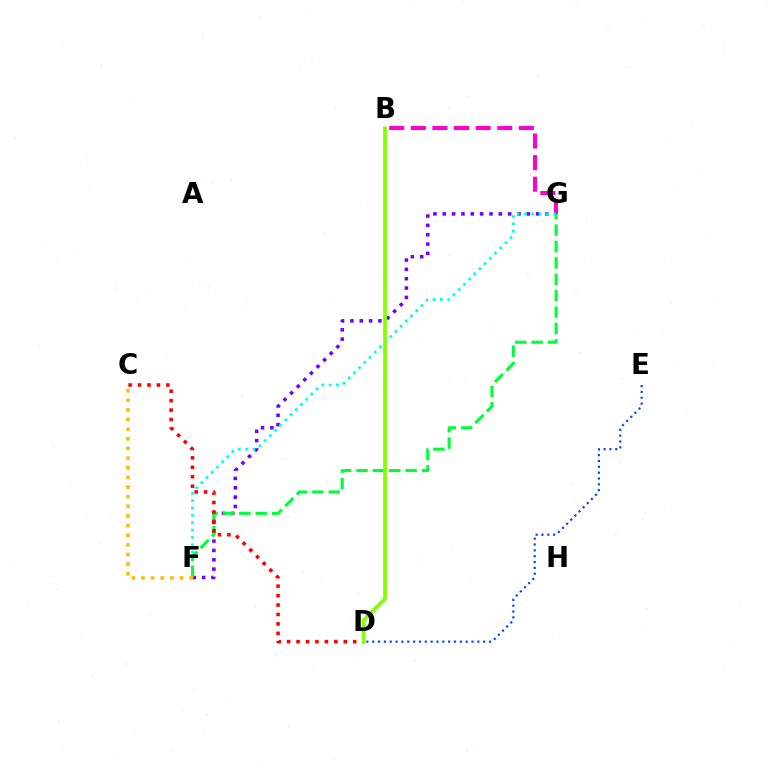{('B', 'G'): [{'color': '#ff00cf', 'line_style': 'dashed', 'thickness': 2.94}], ('F', 'G'): [{'color': '#7200ff', 'line_style': 'dotted', 'thickness': 2.54}, {'color': '#00fff6', 'line_style': 'dotted', 'thickness': 1.99}, {'color': '#00ff39', 'line_style': 'dashed', 'thickness': 2.22}], ('D', 'E'): [{'color': '#004bff', 'line_style': 'dotted', 'thickness': 1.59}], ('C', 'D'): [{'color': '#ff0000', 'line_style': 'dotted', 'thickness': 2.56}], ('C', 'F'): [{'color': '#ffbd00', 'line_style': 'dotted', 'thickness': 2.62}], ('B', 'D'): [{'color': '#84ff00', 'line_style': 'solid', 'thickness': 2.7}]}